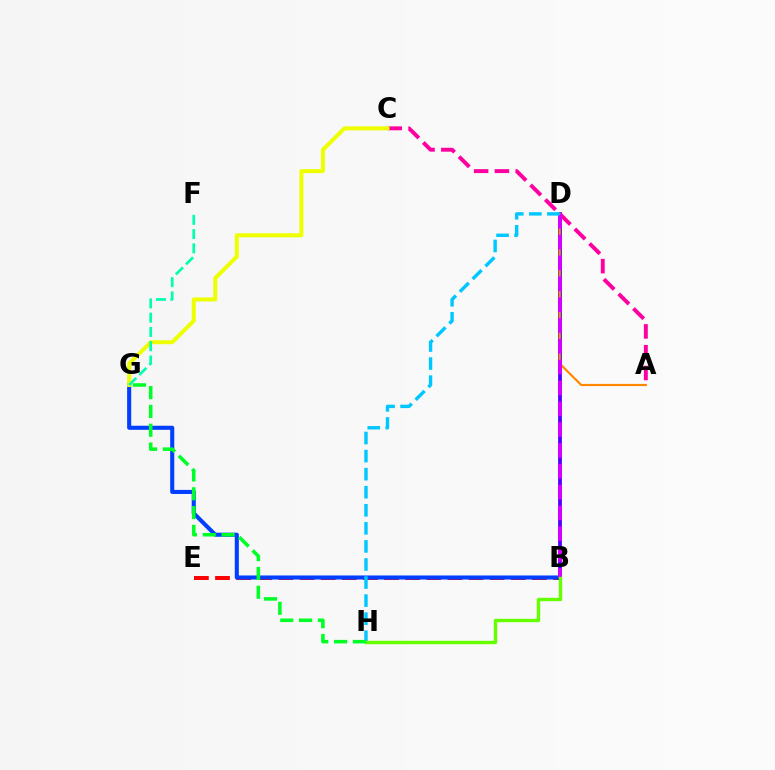{('B', 'E'): [{'color': '#ff0000', 'line_style': 'dashed', 'thickness': 2.87}], ('B', 'D'): [{'color': '#4f00ff', 'line_style': 'solid', 'thickness': 2.72}, {'color': '#d600ff', 'line_style': 'dashed', 'thickness': 2.83}], ('A', 'D'): [{'color': '#ff8800', 'line_style': 'solid', 'thickness': 1.56}], ('A', 'C'): [{'color': '#ff00a0', 'line_style': 'dashed', 'thickness': 2.83}], ('B', 'G'): [{'color': '#003fff', 'line_style': 'solid', 'thickness': 2.93}], ('C', 'G'): [{'color': '#eeff00', 'line_style': 'solid', 'thickness': 2.89}], ('F', 'G'): [{'color': '#00ffaf', 'line_style': 'dashed', 'thickness': 1.94}], ('D', 'H'): [{'color': '#00c7ff', 'line_style': 'dashed', 'thickness': 2.45}], ('B', 'H'): [{'color': '#66ff00', 'line_style': 'solid', 'thickness': 2.45}], ('G', 'H'): [{'color': '#00ff27', 'line_style': 'dashed', 'thickness': 2.56}]}